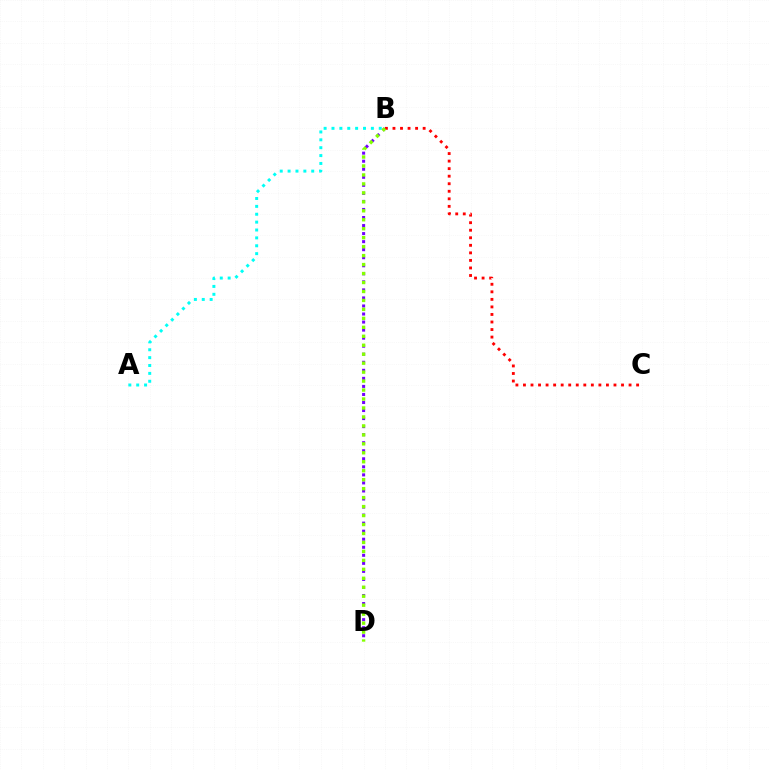{('B', 'D'): [{'color': '#7200ff', 'line_style': 'dotted', 'thickness': 2.19}, {'color': '#84ff00', 'line_style': 'dotted', 'thickness': 2.44}], ('B', 'C'): [{'color': '#ff0000', 'line_style': 'dotted', 'thickness': 2.05}], ('A', 'B'): [{'color': '#00fff6', 'line_style': 'dotted', 'thickness': 2.14}]}